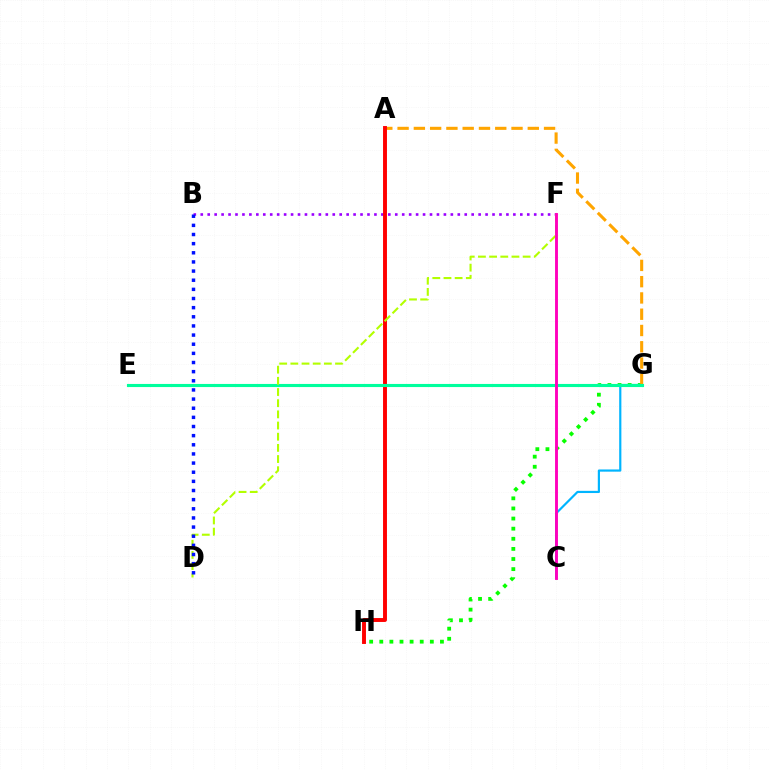{('B', 'F'): [{'color': '#9b00ff', 'line_style': 'dotted', 'thickness': 1.89}], ('C', 'G'): [{'color': '#00b5ff', 'line_style': 'solid', 'thickness': 1.57}], ('G', 'H'): [{'color': '#08ff00', 'line_style': 'dotted', 'thickness': 2.75}], ('A', 'G'): [{'color': '#ffa500', 'line_style': 'dashed', 'thickness': 2.21}], ('A', 'H'): [{'color': '#ff0000', 'line_style': 'solid', 'thickness': 2.82}], ('E', 'G'): [{'color': '#00ff9d', 'line_style': 'solid', 'thickness': 2.24}], ('D', 'F'): [{'color': '#b3ff00', 'line_style': 'dashed', 'thickness': 1.52}], ('B', 'D'): [{'color': '#0010ff', 'line_style': 'dotted', 'thickness': 2.48}], ('C', 'F'): [{'color': '#ff00bd', 'line_style': 'solid', 'thickness': 2.08}]}